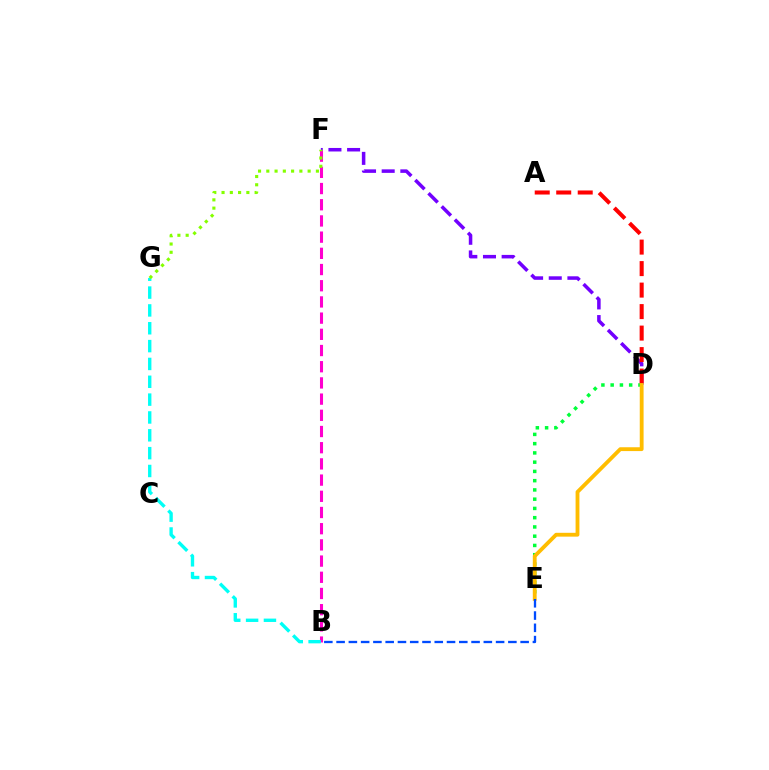{('D', 'F'): [{'color': '#7200ff', 'line_style': 'dashed', 'thickness': 2.53}], ('D', 'E'): [{'color': '#00ff39', 'line_style': 'dotted', 'thickness': 2.51}, {'color': '#ffbd00', 'line_style': 'solid', 'thickness': 2.76}], ('A', 'D'): [{'color': '#ff0000', 'line_style': 'dashed', 'thickness': 2.92}], ('B', 'F'): [{'color': '#ff00cf', 'line_style': 'dashed', 'thickness': 2.2}], ('B', 'G'): [{'color': '#00fff6', 'line_style': 'dashed', 'thickness': 2.42}], ('B', 'E'): [{'color': '#004bff', 'line_style': 'dashed', 'thickness': 1.67}], ('F', 'G'): [{'color': '#84ff00', 'line_style': 'dotted', 'thickness': 2.25}]}